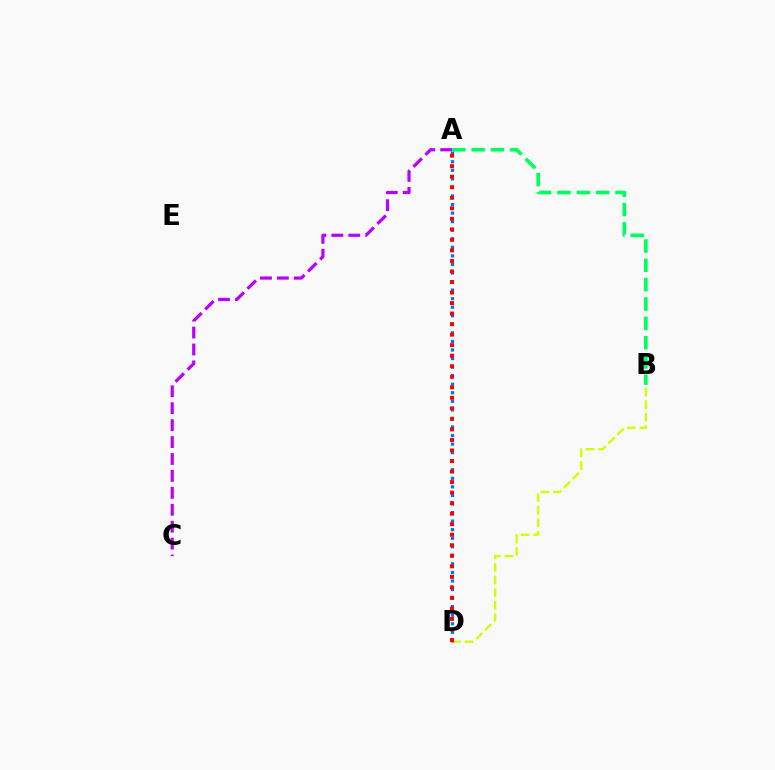{('B', 'D'): [{'color': '#d1ff00', 'line_style': 'dashed', 'thickness': 1.7}], ('A', 'B'): [{'color': '#00ff5c', 'line_style': 'dashed', 'thickness': 2.63}], ('A', 'D'): [{'color': '#0074ff', 'line_style': 'dotted', 'thickness': 2.32}, {'color': '#ff0000', 'line_style': 'dotted', 'thickness': 2.86}], ('A', 'C'): [{'color': '#b900ff', 'line_style': 'dashed', 'thickness': 2.3}]}